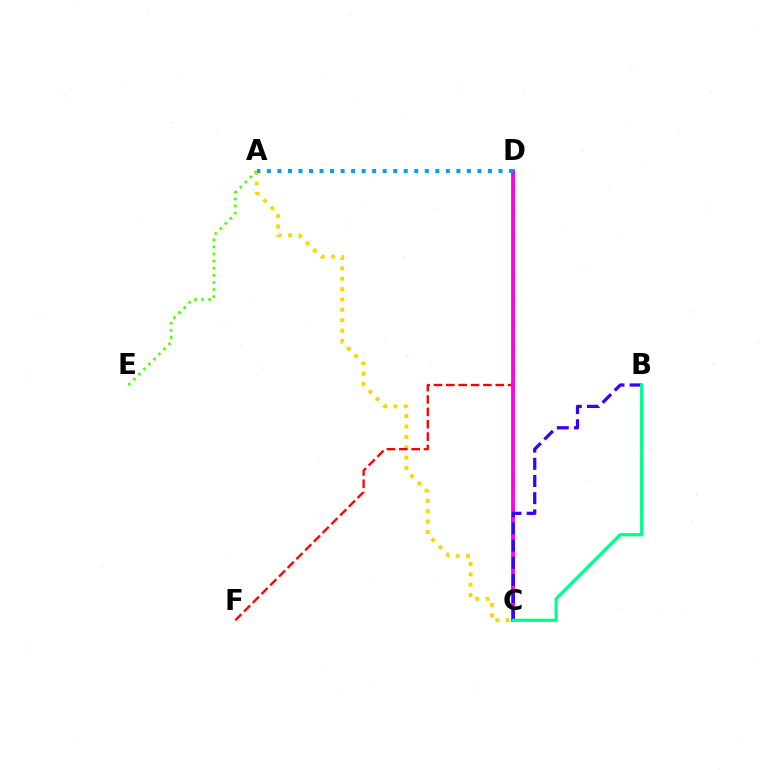{('A', 'C'): [{'color': '#ffd500', 'line_style': 'dotted', 'thickness': 2.82}], ('D', 'F'): [{'color': '#ff0000', 'line_style': 'dashed', 'thickness': 1.68}], ('C', 'D'): [{'color': '#ff00ed', 'line_style': 'solid', 'thickness': 2.76}], ('A', 'D'): [{'color': '#009eff', 'line_style': 'dotted', 'thickness': 2.86}], ('A', 'E'): [{'color': '#4fff00', 'line_style': 'dotted', 'thickness': 1.93}], ('B', 'C'): [{'color': '#3700ff', 'line_style': 'dashed', 'thickness': 2.33}, {'color': '#00ff86', 'line_style': 'solid', 'thickness': 2.3}]}